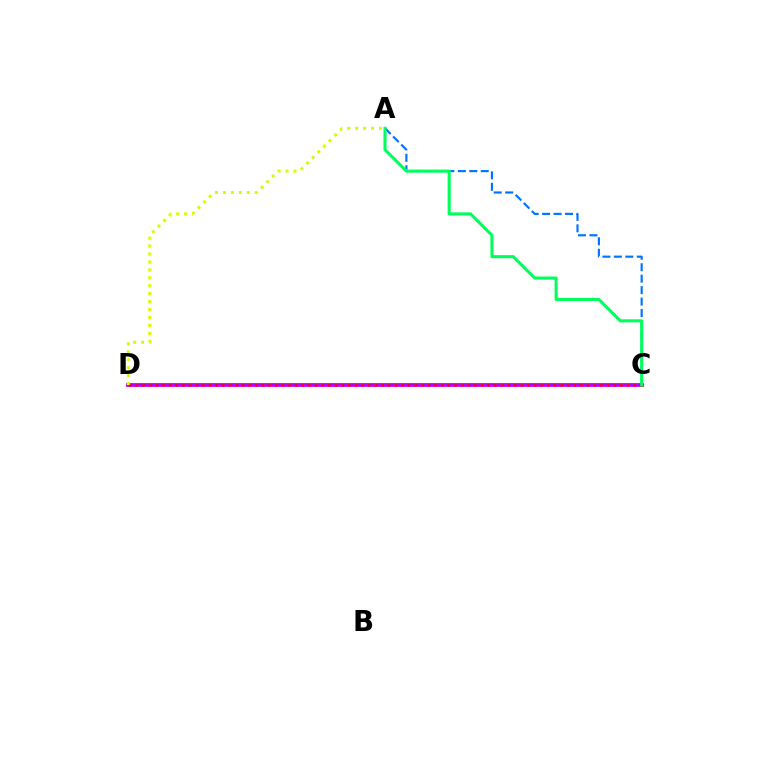{('C', 'D'): [{'color': '#b900ff', 'line_style': 'solid', 'thickness': 2.72}, {'color': '#ff0000', 'line_style': 'dotted', 'thickness': 1.8}], ('A', 'C'): [{'color': '#0074ff', 'line_style': 'dashed', 'thickness': 1.56}, {'color': '#00ff5c', 'line_style': 'solid', 'thickness': 2.21}], ('A', 'D'): [{'color': '#d1ff00', 'line_style': 'dotted', 'thickness': 2.16}]}